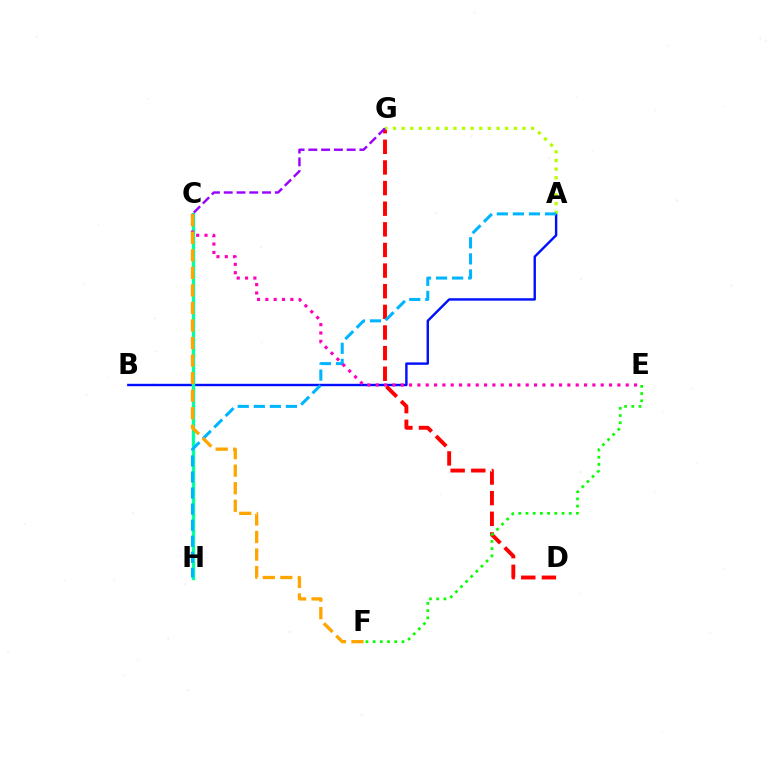{('A', 'B'): [{'color': '#0010ff', 'line_style': 'solid', 'thickness': 1.73}], ('D', 'G'): [{'color': '#ff0000', 'line_style': 'dashed', 'thickness': 2.8}], ('E', 'F'): [{'color': '#08ff00', 'line_style': 'dotted', 'thickness': 1.96}], ('C', 'H'): [{'color': '#00ff9d', 'line_style': 'solid', 'thickness': 2.37}], ('A', 'G'): [{'color': '#b3ff00', 'line_style': 'dotted', 'thickness': 2.34}], ('A', 'H'): [{'color': '#00b5ff', 'line_style': 'dashed', 'thickness': 2.18}], ('C', 'E'): [{'color': '#ff00bd', 'line_style': 'dotted', 'thickness': 2.26}], ('C', 'F'): [{'color': '#ffa500', 'line_style': 'dashed', 'thickness': 2.38}], ('C', 'G'): [{'color': '#9b00ff', 'line_style': 'dashed', 'thickness': 1.73}]}